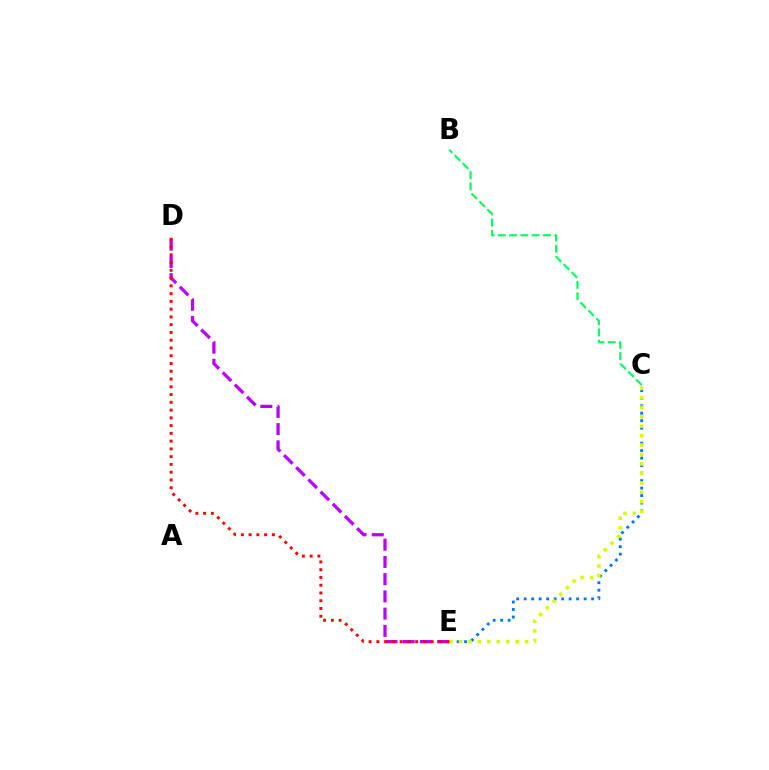{('C', 'E'): [{'color': '#0074ff', 'line_style': 'dotted', 'thickness': 2.03}, {'color': '#d1ff00', 'line_style': 'dotted', 'thickness': 2.57}], ('D', 'E'): [{'color': '#b900ff', 'line_style': 'dashed', 'thickness': 2.34}, {'color': '#ff0000', 'line_style': 'dotted', 'thickness': 2.11}], ('B', 'C'): [{'color': '#00ff5c', 'line_style': 'dashed', 'thickness': 1.53}]}